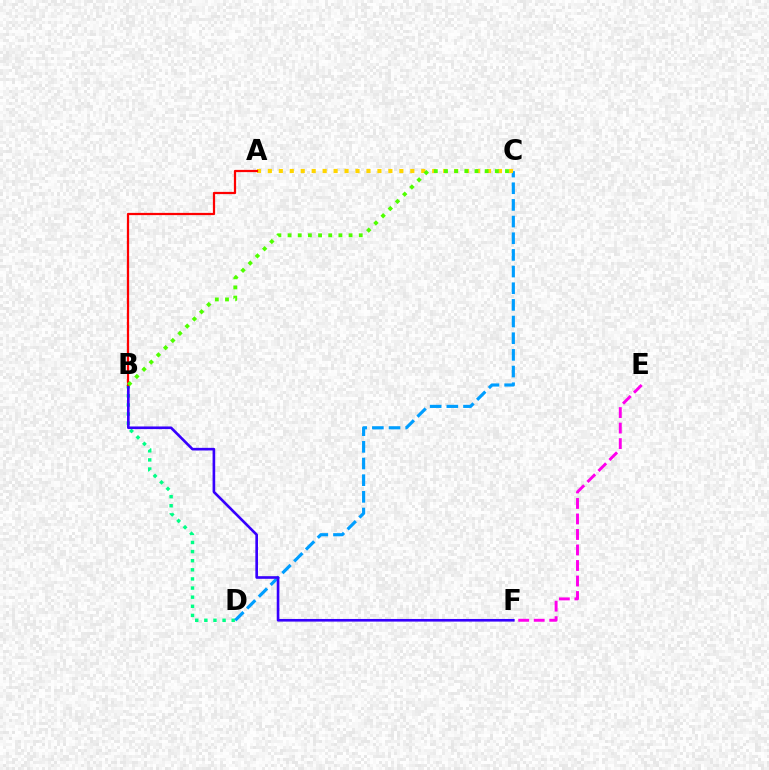{('B', 'D'): [{'color': '#00ff86', 'line_style': 'dotted', 'thickness': 2.48}], ('C', 'D'): [{'color': '#009eff', 'line_style': 'dashed', 'thickness': 2.26}], ('E', 'F'): [{'color': '#ff00ed', 'line_style': 'dashed', 'thickness': 2.11}], ('B', 'F'): [{'color': '#3700ff', 'line_style': 'solid', 'thickness': 1.9}], ('A', 'C'): [{'color': '#ffd500', 'line_style': 'dotted', 'thickness': 2.98}], ('A', 'B'): [{'color': '#ff0000', 'line_style': 'solid', 'thickness': 1.61}], ('B', 'C'): [{'color': '#4fff00', 'line_style': 'dotted', 'thickness': 2.76}]}